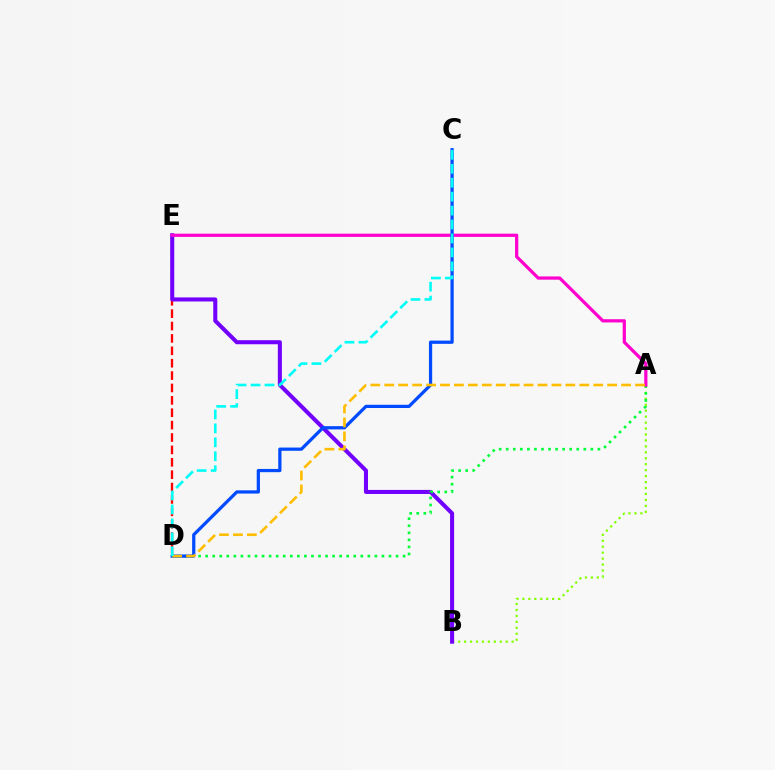{('A', 'B'): [{'color': '#84ff00', 'line_style': 'dotted', 'thickness': 1.62}], ('D', 'E'): [{'color': '#ff0000', 'line_style': 'dashed', 'thickness': 1.68}], ('B', 'E'): [{'color': '#7200ff', 'line_style': 'solid', 'thickness': 2.92}], ('A', 'D'): [{'color': '#00ff39', 'line_style': 'dotted', 'thickness': 1.92}, {'color': '#ffbd00', 'line_style': 'dashed', 'thickness': 1.89}], ('A', 'E'): [{'color': '#ff00cf', 'line_style': 'solid', 'thickness': 2.32}], ('C', 'D'): [{'color': '#004bff', 'line_style': 'solid', 'thickness': 2.33}, {'color': '#00fff6', 'line_style': 'dashed', 'thickness': 1.89}]}